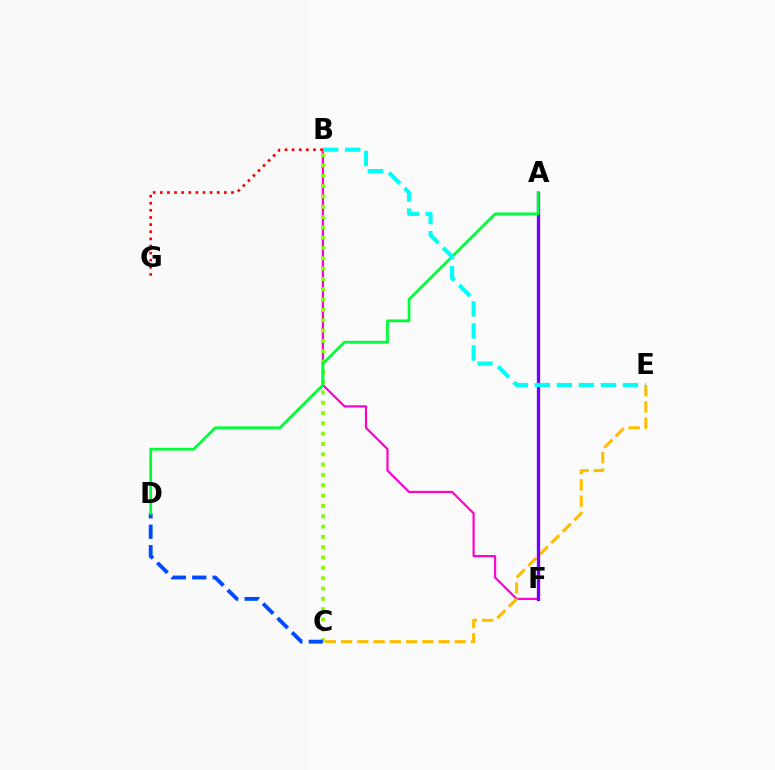{('B', 'F'): [{'color': '#ff00cf', 'line_style': 'solid', 'thickness': 1.58}], ('C', 'E'): [{'color': '#ffbd00', 'line_style': 'dashed', 'thickness': 2.21}], ('B', 'C'): [{'color': '#84ff00', 'line_style': 'dotted', 'thickness': 2.8}], ('B', 'G'): [{'color': '#ff0000', 'line_style': 'dotted', 'thickness': 1.93}], ('C', 'D'): [{'color': '#004bff', 'line_style': 'dashed', 'thickness': 2.78}], ('A', 'F'): [{'color': '#7200ff', 'line_style': 'solid', 'thickness': 2.37}], ('A', 'D'): [{'color': '#00ff39', 'line_style': 'solid', 'thickness': 2.02}], ('B', 'E'): [{'color': '#00fff6', 'line_style': 'dashed', 'thickness': 2.99}]}